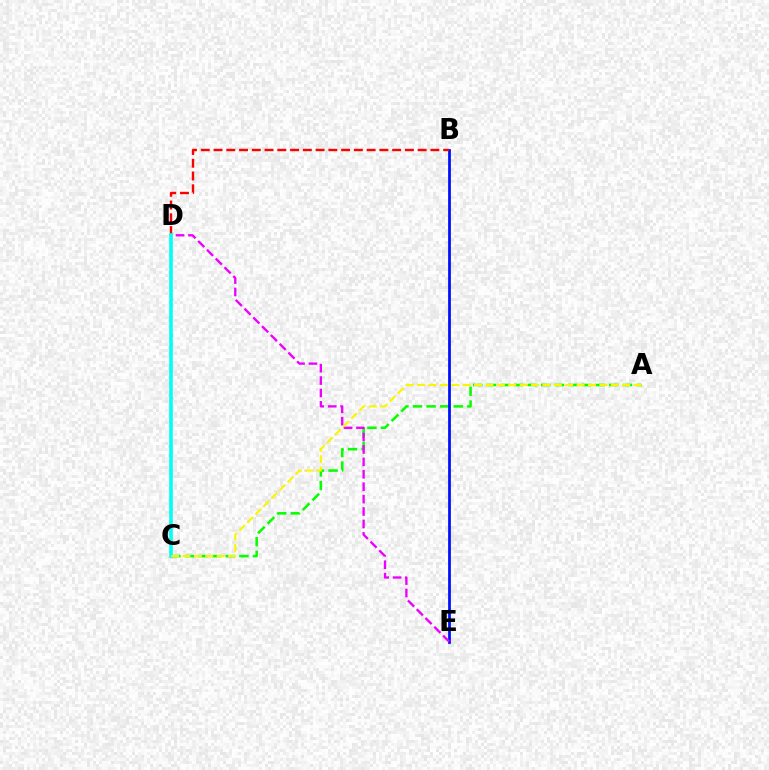{('A', 'C'): [{'color': '#08ff00', 'line_style': 'dashed', 'thickness': 1.85}, {'color': '#fcf500', 'line_style': 'dashed', 'thickness': 1.55}], ('B', 'E'): [{'color': '#0010ff', 'line_style': 'solid', 'thickness': 1.99}], ('D', 'E'): [{'color': '#ee00ff', 'line_style': 'dashed', 'thickness': 1.69}], ('B', 'D'): [{'color': '#ff0000', 'line_style': 'dashed', 'thickness': 1.73}], ('C', 'D'): [{'color': '#00fff6', 'line_style': 'solid', 'thickness': 2.6}]}